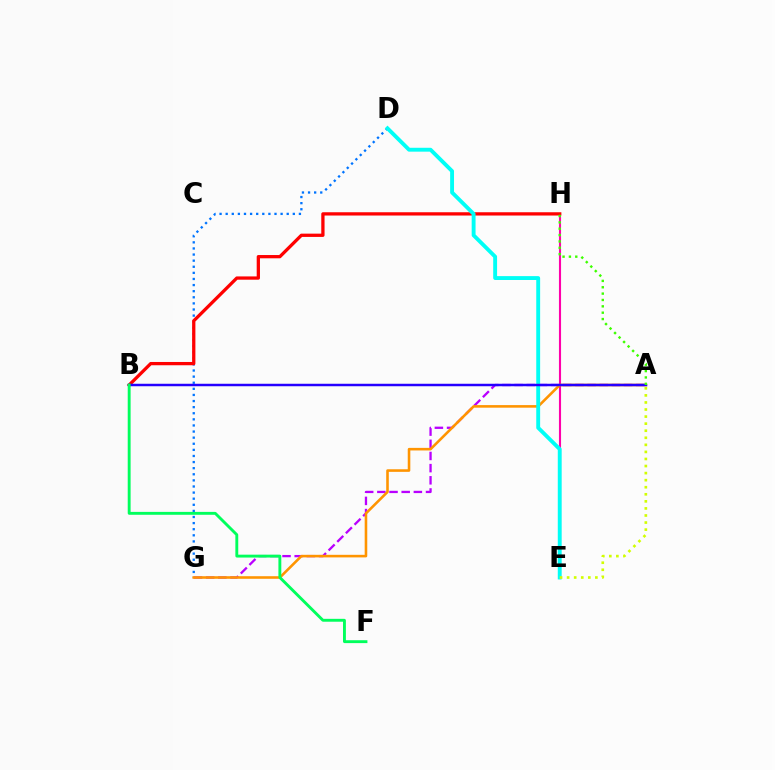{('D', 'G'): [{'color': '#0074ff', 'line_style': 'dotted', 'thickness': 1.66}], ('A', 'G'): [{'color': '#b900ff', 'line_style': 'dashed', 'thickness': 1.65}, {'color': '#ff9400', 'line_style': 'solid', 'thickness': 1.86}], ('E', 'H'): [{'color': '#ff00ac', 'line_style': 'solid', 'thickness': 1.52}], ('B', 'H'): [{'color': '#ff0000', 'line_style': 'solid', 'thickness': 2.36}], ('D', 'E'): [{'color': '#00fff6', 'line_style': 'solid', 'thickness': 2.79}], ('A', 'E'): [{'color': '#d1ff00', 'line_style': 'dotted', 'thickness': 1.92}], ('A', 'B'): [{'color': '#2500ff', 'line_style': 'solid', 'thickness': 1.78}], ('B', 'F'): [{'color': '#00ff5c', 'line_style': 'solid', 'thickness': 2.08}], ('A', 'H'): [{'color': '#3dff00', 'line_style': 'dotted', 'thickness': 1.73}]}